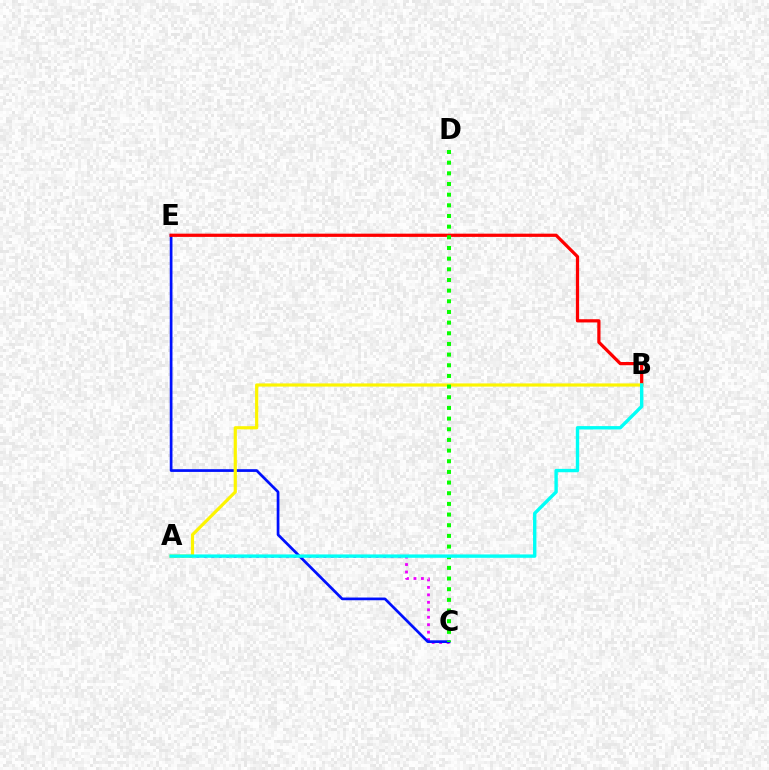{('A', 'C'): [{'color': '#ee00ff', 'line_style': 'dotted', 'thickness': 2.03}], ('C', 'E'): [{'color': '#0010ff', 'line_style': 'solid', 'thickness': 1.96}], ('B', 'E'): [{'color': '#ff0000', 'line_style': 'solid', 'thickness': 2.32}], ('A', 'B'): [{'color': '#fcf500', 'line_style': 'solid', 'thickness': 2.29}, {'color': '#00fff6', 'line_style': 'solid', 'thickness': 2.43}], ('C', 'D'): [{'color': '#08ff00', 'line_style': 'dotted', 'thickness': 2.9}]}